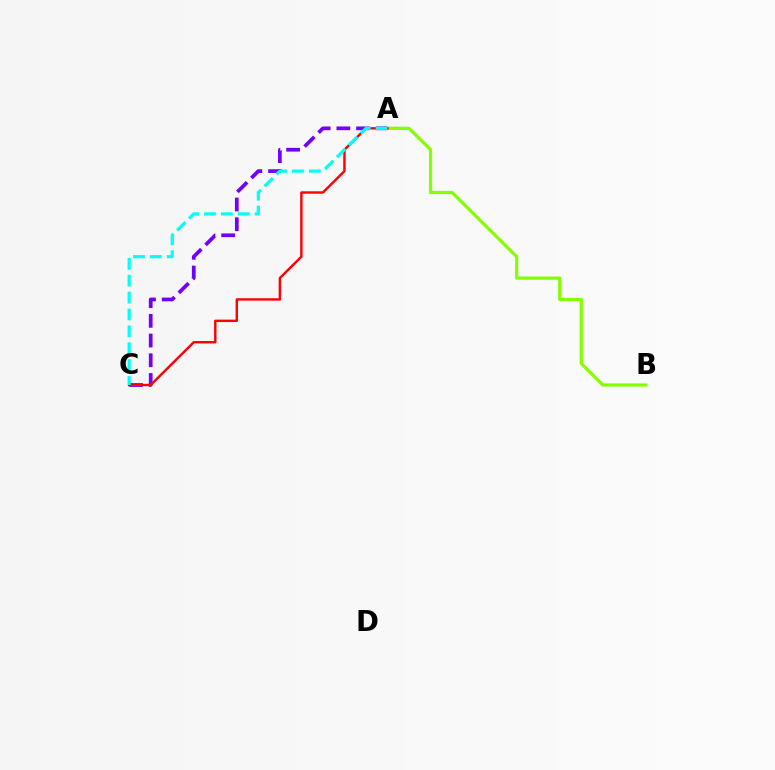{('A', 'C'): [{'color': '#7200ff', 'line_style': 'dashed', 'thickness': 2.68}, {'color': '#ff0000', 'line_style': 'solid', 'thickness': 1.74}, {'color': '#00fff6', 'line_style': 'dashed', 'thickness': 2.29}], ('A', 'B'): [{'color': '#84ff00', 'line_style': 'solid', 'thickness': 2.31}]}